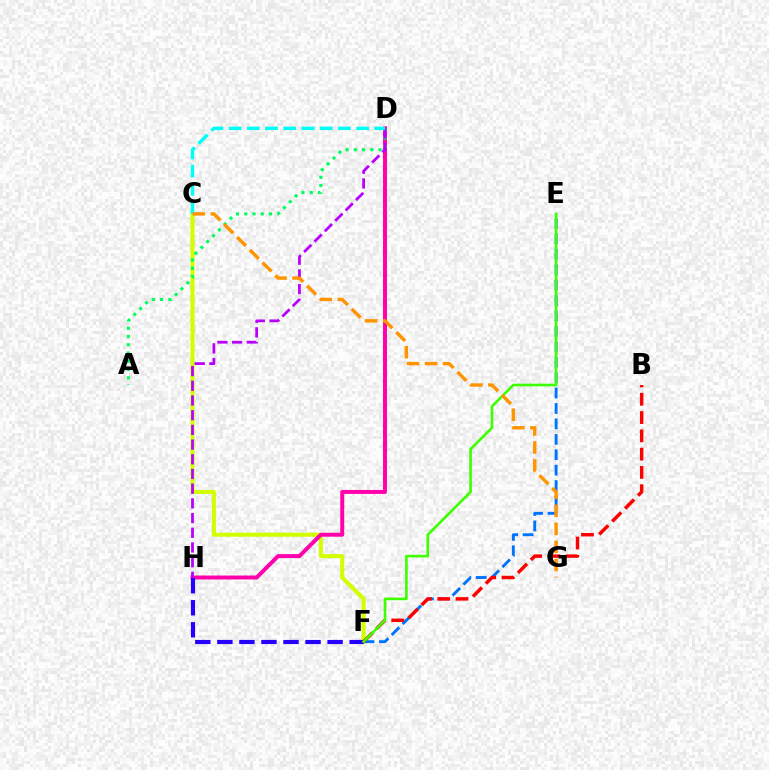{('C', 'F'): [{'color': '#d1ff00', 'line_style': 'solid', 'thickness': 2.93}], ('D', 'H'): [{'color': '#ff00ac', 'line_style': 'solid', 'thickness': 2.85}, {'color': '#b900ff', 'line_style': 'dashed', 'thickness': 2.0}], ('F', 'H'): [{'color': '#2500ff', 'line_style': 'dashed', 'thickness': 2.99}], ('E', 'F'): [{'color': '#0074ff', 'line_style': 'dashed', 'thickness': 2.1}, {'color': '#3dff00', 'line_style': 'solid', 'thickness': 1.9}], ('B', 'F'): [{'color': '#ff0000', 'line_style': 'dashed', 'thickness': 2.48}], ('A', 'D'): [{'color': '#00ff5c', 'line_style': 'dotted', 'thickness': 2.24}], ('C', 'D'): [{'color': '#00fff6', 'line_style': 'dashed', 'thickness': 2.47}], ('C', 'G'): [{'color': '#ff9400', 'line_style': 'dashed', 'thickness': 2.45}]}